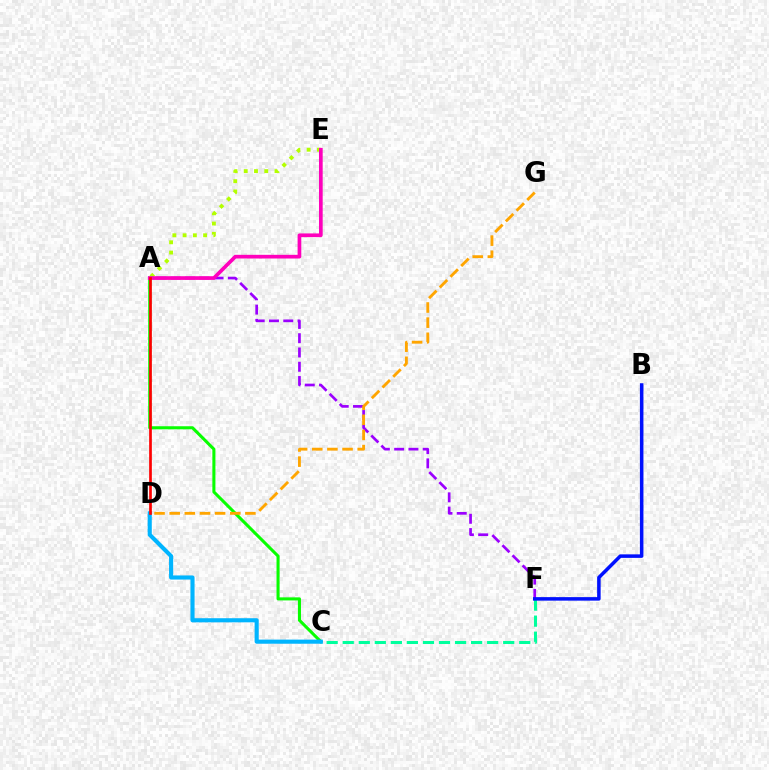{('C', 'F'): [{'color': '#00ff9d', 'line_style': 'dashed', 'thickness': 2.18}], ('A', 'E'): [{'color': '#b3ff00', 'line_style': 'dotted', 'thickness': 2.79}, {'color': '#ff00bd', 'line_style': 'solid', 'thickness': 2.66}], ('A', 'C'): [{'color': '#08ff00', 'line_style': 'solid', 'thickness': 2.2}], ('C', 'D'): [{'color': '#00b5ff', 'line_style': 'solid', 'thickness': 2.96}], ('A', 'F'): [{'color': '#9b00ff', 'line_style': 'dashed', 'thickness': 1.94}], ('D', 'G'): [{'color': '#ffa500', 'line_style': 'dashed', 'thickness': 2.06}], ('B', 'F'): [{'color': '#0010ff', 'line_style': 'solid', 'thickness': 2.54}], ('A', 'D'): [{'color': '#ff0000', 'line_style': 'solid', 'thickness': 1.94}]}